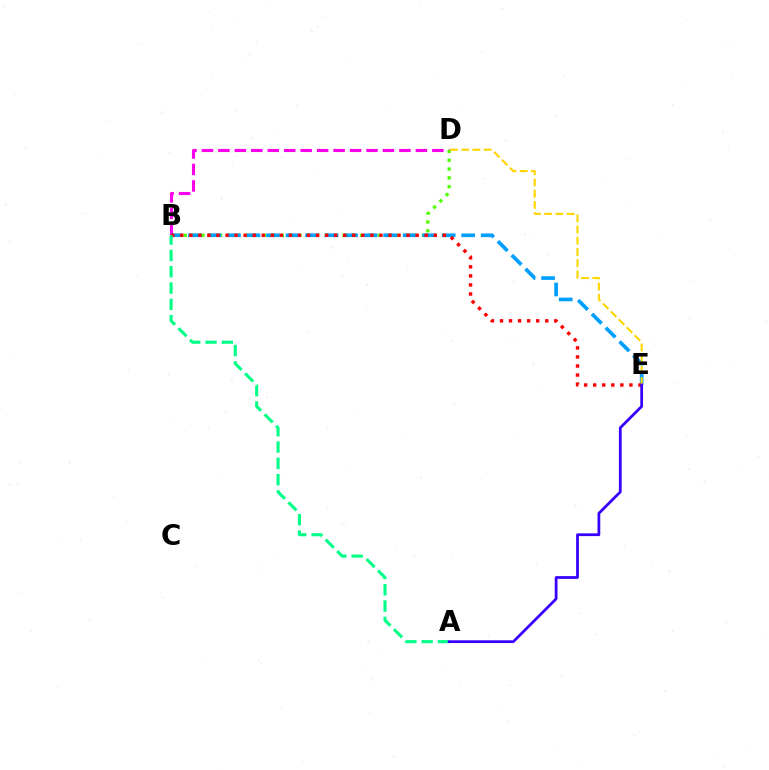{('B', 'D'): [{'color': '#ff00ed', 'line_style': 'dashed', 'thickness': 2.24}, {'color': '#4fff00', 'line_style': 'dotted', 'thickness': 2.4}], ('B', 'E'): [{'color': '#009eff', 'line_style': 'dashed', 'thickness': 2.65}, {'color': '#ff0000', 'line_style': 'dotted', 'thickness': 2.46}], ('A', 'B'): [{'color': '#00ff86', 'line_style': 'dashed', 'thickness': 2.22}], ('D', 'E'): [{'color': '#ffd500', 'line_style': 'dashed', 'thickness': 1.52}], ('A', 'E'): [{'color': '#3700ff', 'line_style': 'solid', 'thickness': 1.98}]}